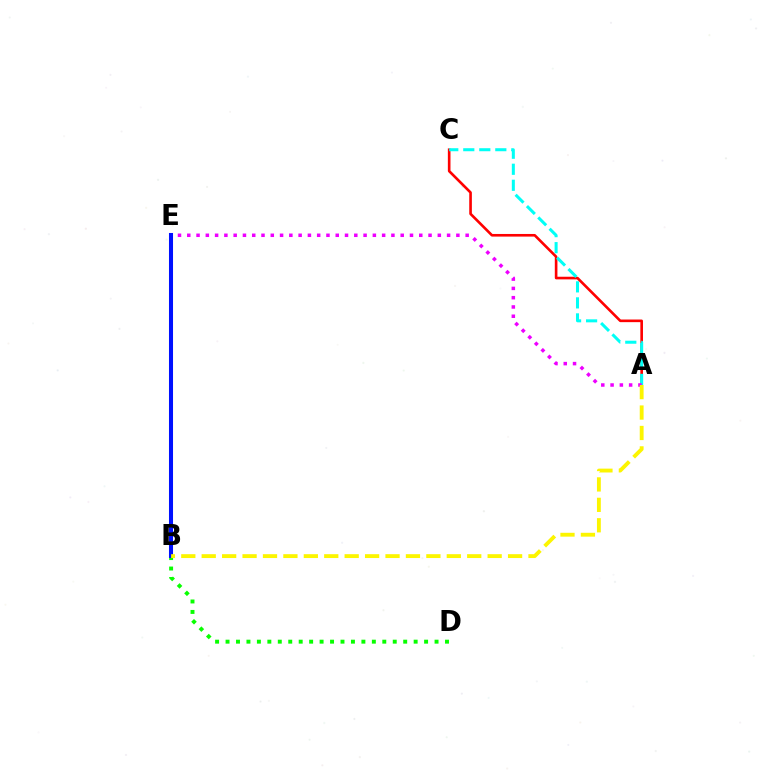{('A', 'C'): [{'color': '#ff0000', 'line_style': 'solid', 'thickness': 1.89}, {'color': '#00fff6', 'line_style': 'dashed', 'thickness': 2.18}], ('B', 'D'): [{'color': '#08ff00', 'line_style': 'dotted', 'thickness': 2.84}], ('A', 'E'): [{'color': '#ee00ff', 'line_style': 'dotted', 'thickness': 2.52}], ('B', 'E'): [{'color': '#0010ff', 'line_style': 'solid', 'thickness': 2.91}], ('A', 'B'): [{'color': '#fcf500', 'line_style': 'dashed', 'thickness': 2.77}]}